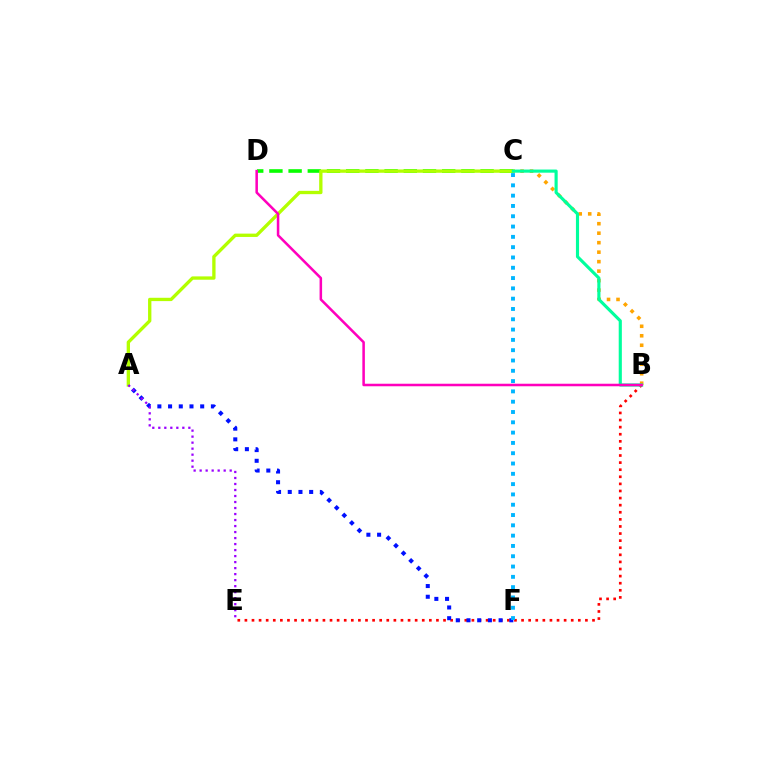{('B', 'E'): [{'color': '#ff0000', 'line_style': 'dotted', 'thickness': 1.93}], ('C', 'D'): [{'color': '#08ff00', 'line_style': 'dashed', 'thickness': 2.61}], ('A', 'F'): [{'color': '#0010ff', 'line_style': 'dotted', 'thickness': 2.91}], ('A', 'C'): [{'color': '#b3ff00', 'line_style': 'solid', 'thickness': 2.39}], ('B', 'C'): [{'color': '#ffa500', 'line_style': 'dotted', 'thickness': 2.58}, {'color': '#00ff9d', 'line_style': 'solid', 'thickness': 2.26}], ('A', 'E'): [{'color': '#9b00ff', 'line_style': 'dotted', 'thickness': 1.63}], ('B', 'D'): [{'color': '#ff00bd', 'line_style': 'solid', 'thickness': 1.83}], ('C', 'F'): [{'color': '#00b5ff', 'line_style': 'dotted', 'thickness': 2.8}]}